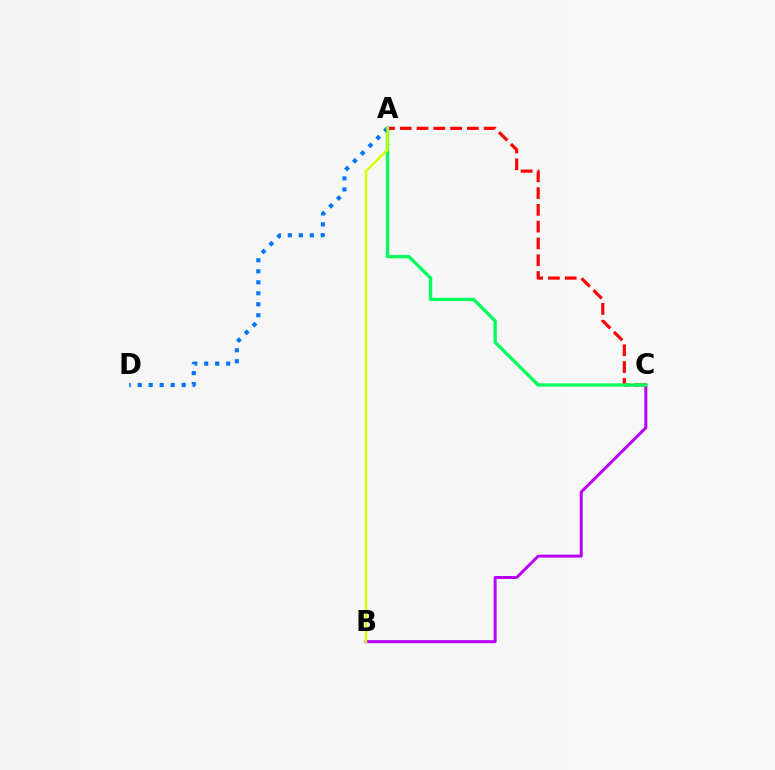{('B', 'C'): [{'color': '#b900ff', 'line_style': 'solid', 'thickness': 2.15}], ('A', 'C'): [{'color': '#ff0000', 'line_style': 'dashed', 'thickness': 2.28}, {'color': '#00ff5c', 'line_style': 'solid', 'thickness': 2.4}], ('A', 'D'): [{'color': '#0074ff', 'line_style': 'dotted', 'thickness': 2.99}], ('A', 'B'): [{'color': '#d1ff00', 'line_style': 'solid', 'thickness': 1.75}]}